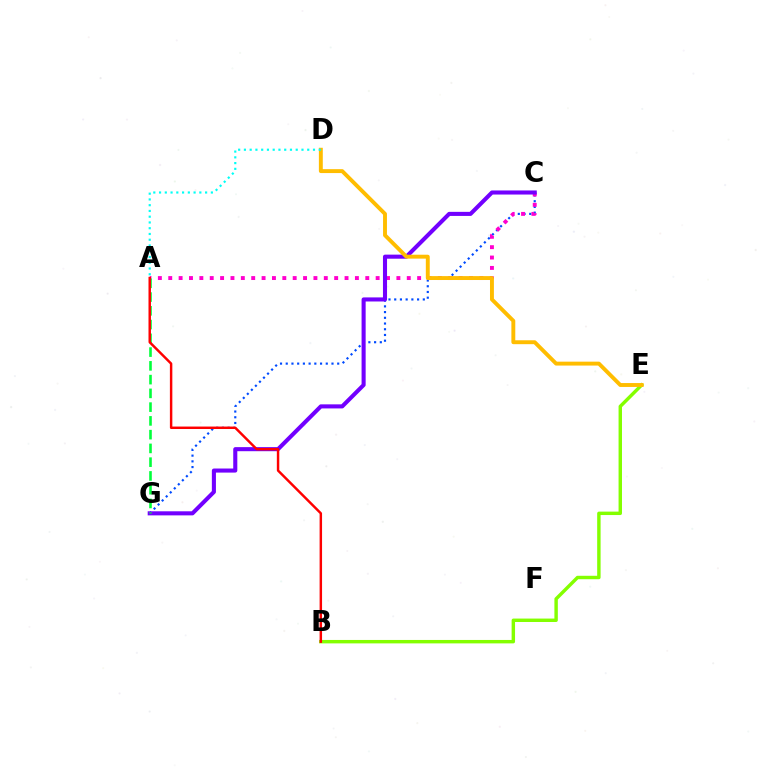{('B', 'E'): [{'color': '#84ff00', 'line_style': 'solid', 'thickness': 2.47}], ('C', 'G'): [{'color': '#004bff', 'line_style': 'dotted', 'thickness': 1.55}, {'color': '#7200ff', 'line_style': 'solid', 'thickness': 2.93}], ('A', 'C'): [{'color': '#ff00cf', 'line_style': 'dotted', 'thickness': 2.82}], ('D', 'E'): [{'color': '#ffbd00', 'line_style': 'solid', 'thickness': 2.81}], ('A', 'D'): [{'color': '#00fff6', 'line_style': 'dotted', 'thickness': 1.56}], ('A', 'G'): [{'color': '#00ff39', 'line_style': 'dashed', 'thickness': 1.87}], ('A', 'B'): [{'color': '#ff0000', 'line_style': 'solid', 'thickness': 1.77}]}